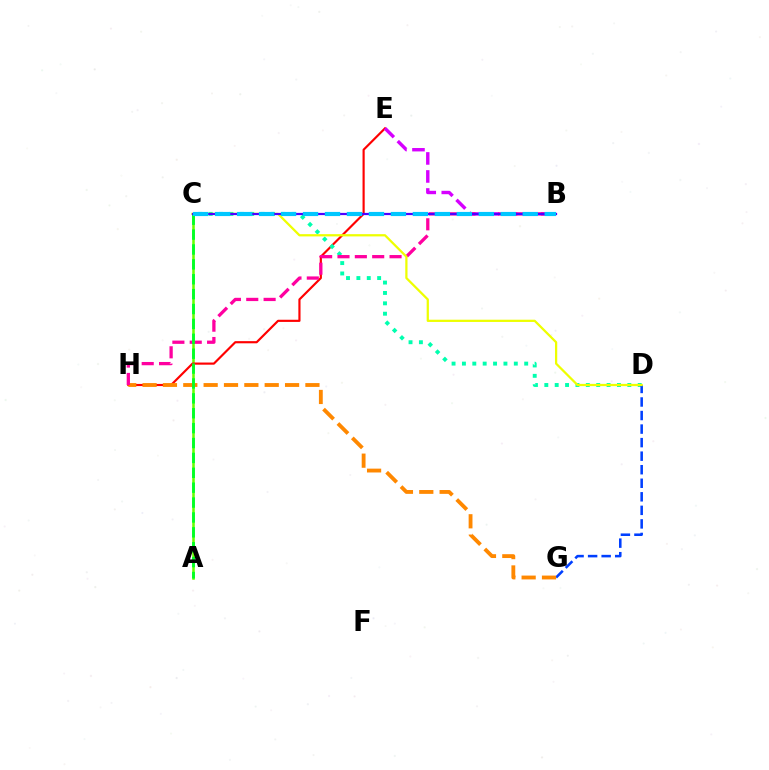{('A', 'C'): [{'color': '#66ff00', 'line_style': 'solid', 'thickness': 1.83}, {'color': '#00ff27', 'line_style': 'dashed', 'thickness': 2.02}], ('E', 'H'): [{'color': '#ff0000', 'line_style': 'solid', 'thickness': 1.56}], ('B', 'E'): [{'color': '#d600ff', 'line_style': 'dashed', 'thickness': 2.45}], ('C', 'D'): [{'color': '#00ffaf', 'line_style': 'dotted', 'thickness': 2.82}, {'color': '#eeff00', 'line_style': 'solid', 'thickness': 1.62}], ('D', 'G'): [{'color': '#003fff', 'line_style': 'dashed', 'thickness': 1.84}], ('G', 'H'): [{'color': '#ff8800', 'line_style': 'dashed', 'thickness': 2.77}], ('B', 'H'): [{'color': '#ff00a0', 'line_style': 'dashed', 'thickness': 2.36}], ('B', 'C'): [{'color': '#4f00ff', 'line_style': 'solid', 'thickness': 1.6}, {'color': '#00c7ff', 'line_style': 'dashed', 'thickness': 2.98}]}